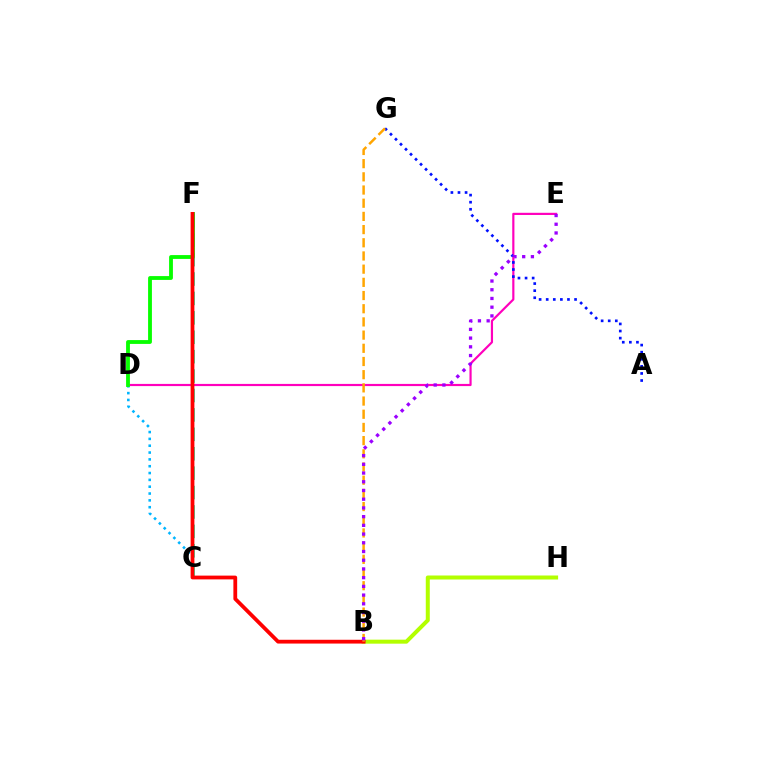{('C', 'F'): [{'color': '#00ff9d', 'line_style': 'dashed', 'thickness': 2.64}], ('D', 'E'): [{'color': '#ff00bd', 'line_style': 'solid', 'thickness': 1.57}], ('A', 'G'): [{'color': '#0010ff', 'line_style': 'dotted', 'thickness': 1.93}], ('C', 'D'): [{'color': '#00b5ff', 'line_style': 'dotted', 'thickness': 1.86}], ('B', 'H'): [{'color': '#b3ff00', 'line_style': 'solid', 'thickness': 2.88}], ('D', 'F'): [{'color': '#08ff00', 'line_style': 'solid', 'thickness': 2.76}], ('B', 'F'): [{'color': '#ff0000', 'line_style': 'solid', 'thickness': 2.72}], ('B', 'G'): [{'color': '#ffa500', 'line_style': 'dashed', 'thickness': 1.79}], ('B', 'E'): [{'color': '#9b00ff', 'line_style': 'dotted', 'thickness': 2.37}]}